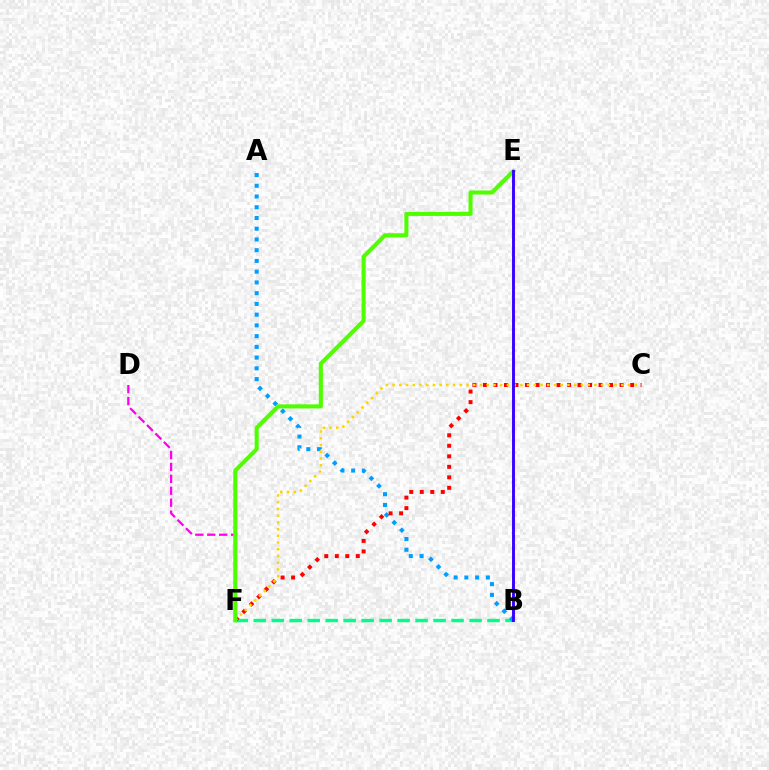{('D', 'F'): [{'color': '#ff00ed', 'line_style': 'dashed', 'thickness': 1.62}], ('B', 'F'): [{'color': '#00ff86', 'line_style': 'dashed', 'thickness': 2.44}], ('A', 'B'): [{'color': '#009eff', 'line_style': 'dotted', 'thickness': 2.92}], ('C', 'F'): [{'color': '#ff0000', 'line_style': 'dotted', 'thickness': 2.86}, {'color': '#ffd500', 'line_style': 'dotted', 'thickness': 1.83}], ('E', 'F'): [{'color': '#4fff00', 'line_style': 'solid', 'thickness': 2.93}], ('B', 'E'): [{'color': '#3700ff', 'line_style': 'solid', 'thickness': 2.09}]}